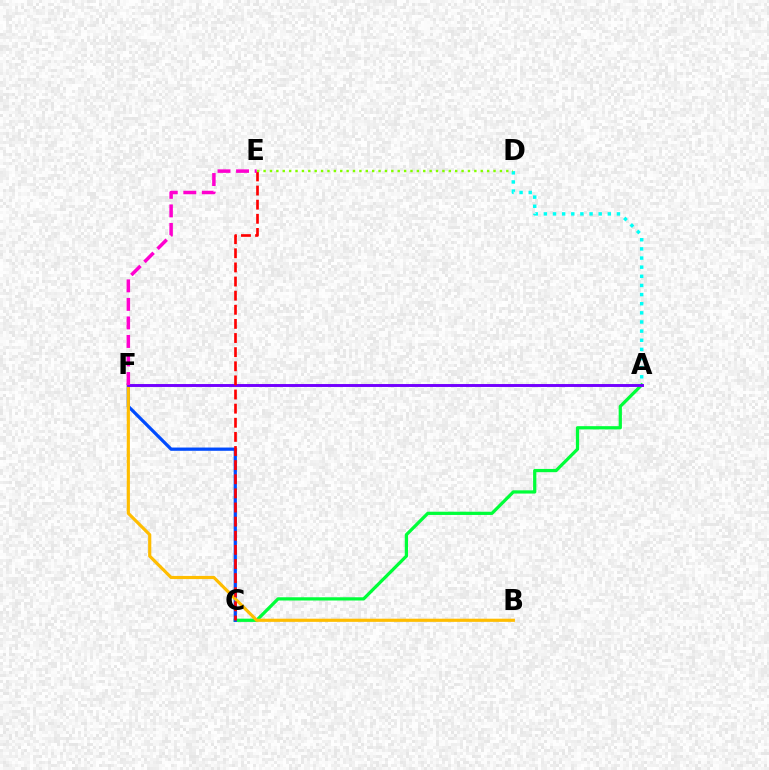{('A', 'D'): [{'color': '#00fff6', 'line_style': 'dotted', 'thickness': 2.48}], ('A', 'C'): [{'color': '#00ff39', 'line_style': 'solid', 'thickness': 2.33}], ('C', 'F'): [{'color': '#004bff', 'line_style': 'solid', 'thickness': 2.33}], ('B', 'F'): [{'color': '#ffbd00', 'line_style': 'solid', 'thickness': 2.28}], ('A', 'F'): [{'color': '#7200ff', 'line_style': 'solid', 'thickness': 2.1}], ('C', 'E'): [{'color': '#ff0000', 'line_style': 'dashed', 'thickness': 1.92}], ('D', 'E'): [{'color': '#84ff00', 'line_style': 'dotted', 'thickness': 1.74}], ('E', 'F'): [{'color': '#ff00cf', 'line_style': 'dashed', 'thickness': 2.52}]}